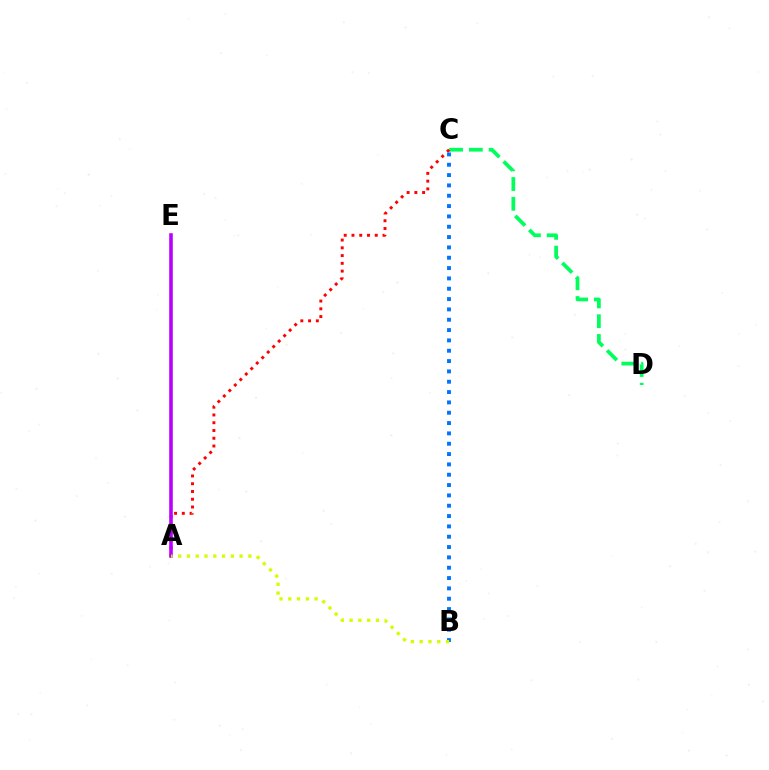{('C', 'D'): [{'color': '#00ff5c', 'line_style': 'dashed', 'thickness': 2.69}], ('A', 'C'): [{'color': '#ff0000', 'line_style': 'dotted', 'thickness': 2.11}], ('A', 'E'): [{'color': '#b900ff', 'line_style': 'solid', 'thickness': 2.57}], ('B', 'C'): [{'color': '#0074ff', 'line_style': 'dotted', 'thickness': 2.81}], ('A', 'B'): [{'color': '#d1ff00', 'line_style': 'dotted', 'thickness': 2.38}]}